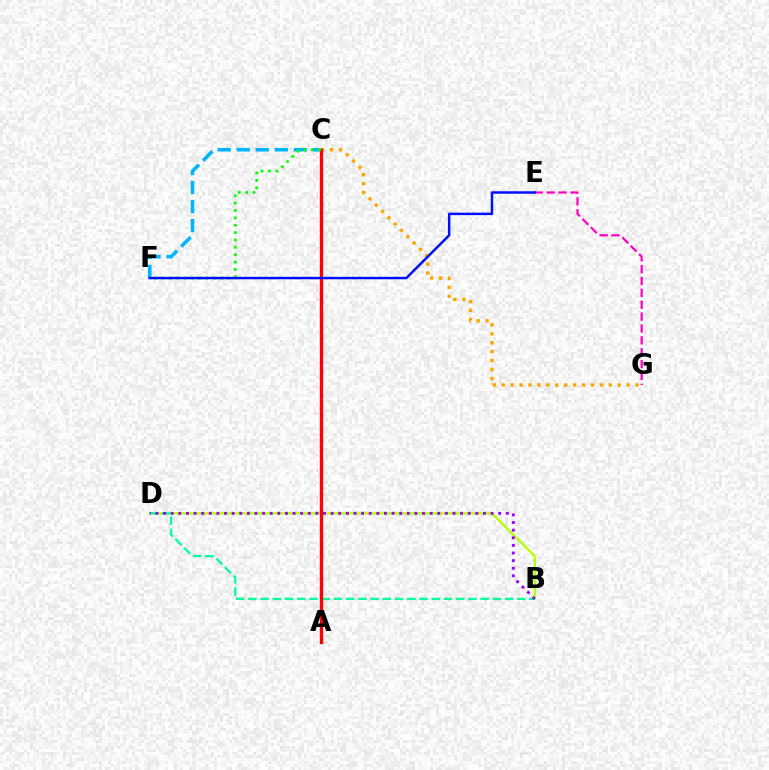{('C', 'G'): [{'color': '#ffa500', 'line_style': 'dotted', 'thickness': 2.42}], ('C', 'F'): [{'color': '#00b5ff', 'line_style': 'dashed', 'thickness': 2.58}, {'color': '#08ff00', 'line_style': 'dotted', 'thickness': 2.0}], ('B', 'D'): [{'color': '#b3ff00', 'line_style': 'solid', 'thickness': 1.64}, {'color': '#00ff9d', 'line_style': 'dashed', 'thickness': 1.66}, {'color': '#9b00ff', 'line_style': 'dotted', 'thickness': 2.07}], ('A', 'C'): [{'color': '#ff0000', 'line_style': 'solid', 'thickness': 2.38}], ('E', 'G'): [{'color': '#ff00bd', 'line_style': 'dashed', 'thickness': 1.61}], ('E', 'F'): [{'color': '#0010ff', 'line_style': 'solid', 'thickness': 1.78}]}